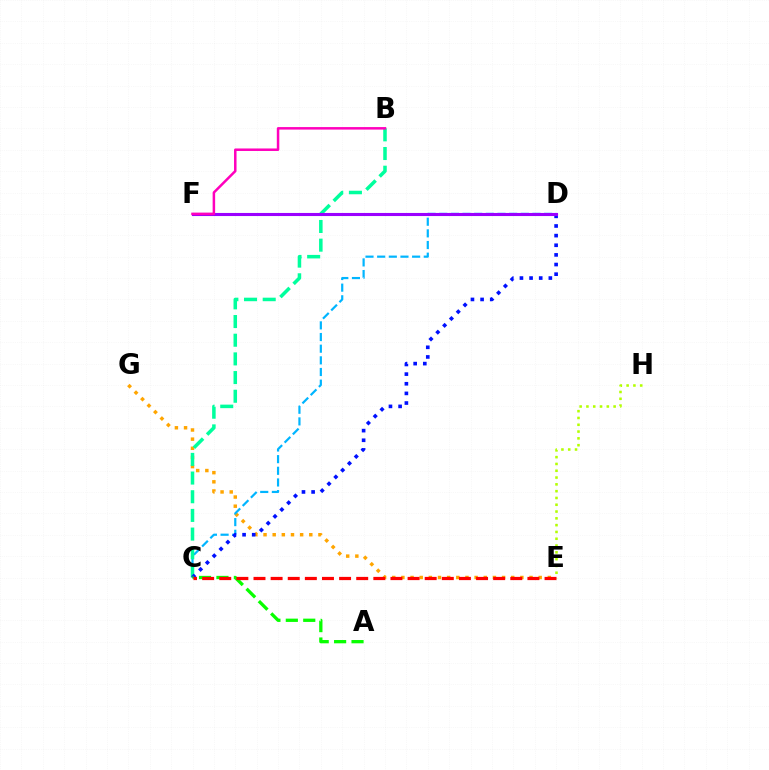{('E', 'G'): [{'color': '#ffa500', 'line_style': 'dotted', 'thickness': 2.49}], ('C', 'D'): [{'color': '#00b5ff', 'line_style': 'dashed', 'thickness': 1.58}, {'color': '#0010ff', 'line_style': 'dotted', 'thickness': 2.62}], ('E', 'H'): [{'color': '#b3ff00', 'line_style': 'dotted', 'thickness': 1.85}], ('B', 'C'): [{'color': '#00ff9d', 'line_style': 'dashed', 'thickness': 2.54}], ('A', 'C'): [{'color': '#08ff00', 'line_style': 'dashed', 'thickness': 2.37}], ('C', 'E'): [{'color': '#ff0000', 'line_style': 'dashed', 'thickness': 2.33}], ('D', 'F'): [{'color': '#9b00ff', 'line_style': 'solid', 'thickness': 2.22}], ('B', 'F'): [{'color': '#ff00bd', 'line_style': 'solid', 'thickness': 1.8}]}